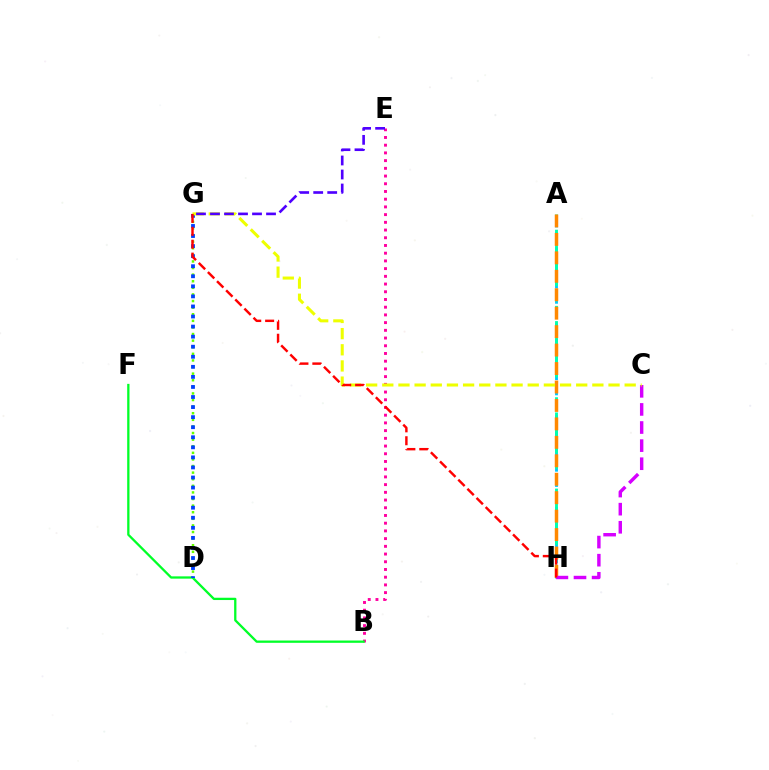{('A', 'H'): [{'color': '#00c7ff', 'line_style': 'dashed', 'thickness': 2.07}, {'color': '#00ffaf', 'line_style': 'dashed', 'thickness': 2.07}, {'color': '#ff8800', 'line_style': 'dashed', 'thickness': 2.51}], ('B', 'E'): [{'color': '#ff00a0', 'line_style': 'dotted', 'thickness': 2.1}], ('D', 'G'): [{'color': '#66ff00', 'line_style': 'dotted', 'thickness': 1.79}, {'color': '#003fff', 'line_style': 'dotted', 'thickness': 2.73}], ('B', 'F'): [{'color': '#00ff27', 'line_style': 'solid', 'thickness': 1.65}], ('C', 'H'): [{'color': '#d600ff', 'line_style': 'dashed', 'thickness': 2.46}], ('C', 'G'): [{'color': '#eeff00', 'line_style': 'dashed', 'thickness': 2.2}], ('E', 'G'): [{'color': '#4f00ff', 'line_style': 'dashed', 'thickness': 1.9}], ('G', 'H'): [{'color': '#ff0000', 'line_style': 'dashed', 'thickness': 1.75}]}